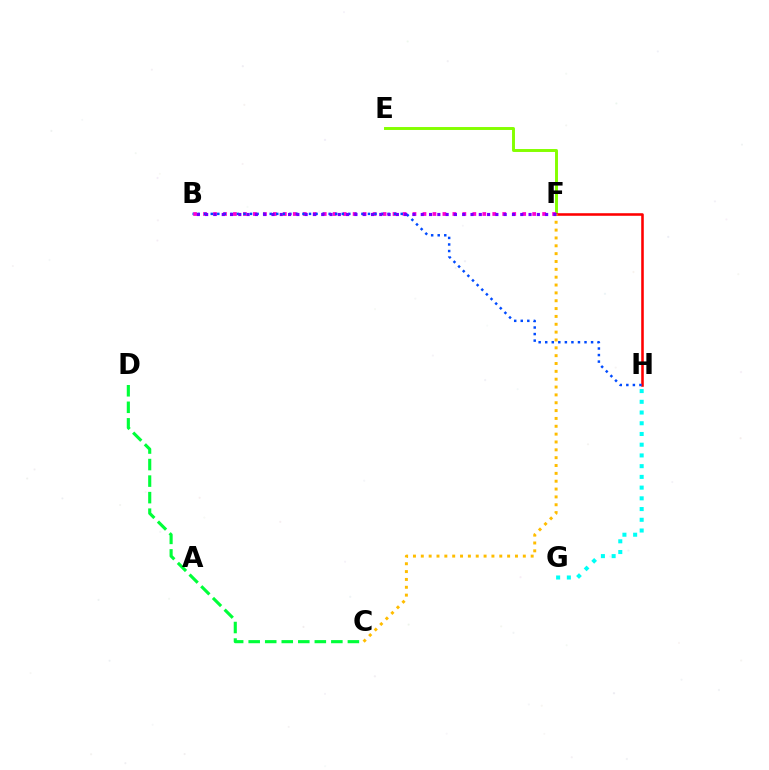{('E', 'F'): [{'color': '#84ff00', 'line_style': 'solid', 'thickness': 2.11}], ('B', 'F'): [{'color': '#ff00cf', 'line_style': 'dotted', 'thickness': 2.71}, {'color': '#7200ff', 'line_style': 'dotted', 'thickness': 2.25}], ('F', 'H'): [{'color': '#ff0000', 'line_style': 'solid', 'thickness': 1.85}], ('B', 'H'): [{'color': '#004bff', 'line_style': 'dotted', 'thickness': 1.78}], ('G', 'H'): [{'color': '#00fff6', 'line_style': 'dotted', 'thickness': 2.91}], ('C', 'D'): [{'color': '#00ff39', 'line_style': 'dashed', 'thickness': 2.25}], ('C', 'F'): [{'color': '#ffbd00', 'line_style': 'dotted', 'thickness': 2.13}]}